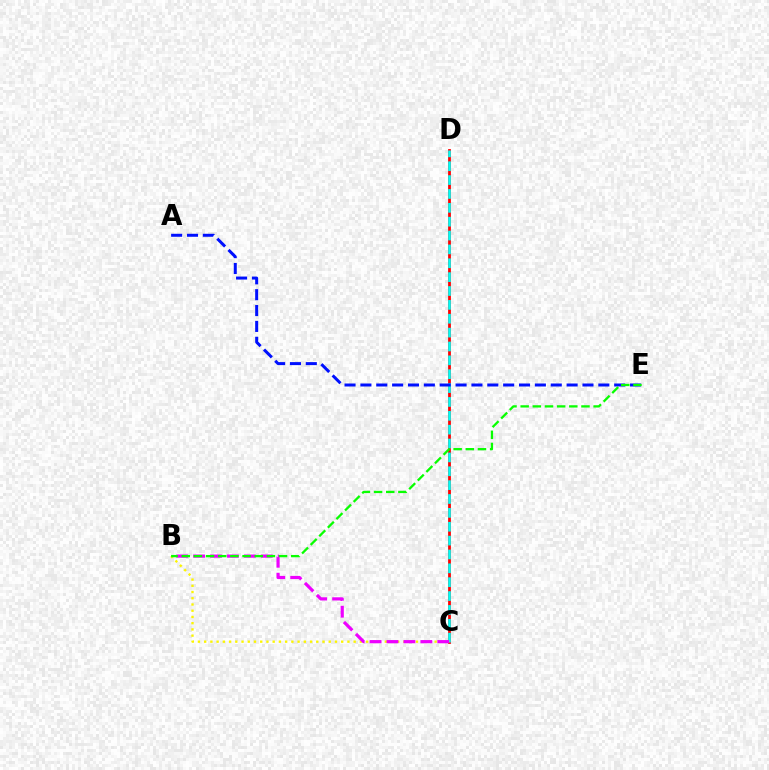{('C', 'D'): [{'color': '#ff0000', 'line_style': 'solid', 'thickness': 2.0}, {'color': '#00fff6', 'line_style': 'dashed', 'thickness': 1.88}], ('B', 'C'): [{'color': '#fcf500', 'line_style': 'dotted', 'thickness': 1.69}, {'color': '#ee00ff', 'line_style': 'dashed', 'thickness': 2.3}], ('A', 'E'): [{'color': '#0010ff', 'line_style': 'dashed', 'thickness': 2.15}], ('B', 'E'): [{'color': '#08ff00', 'line_style': 'dashed', 'thickness': 1.65}]}